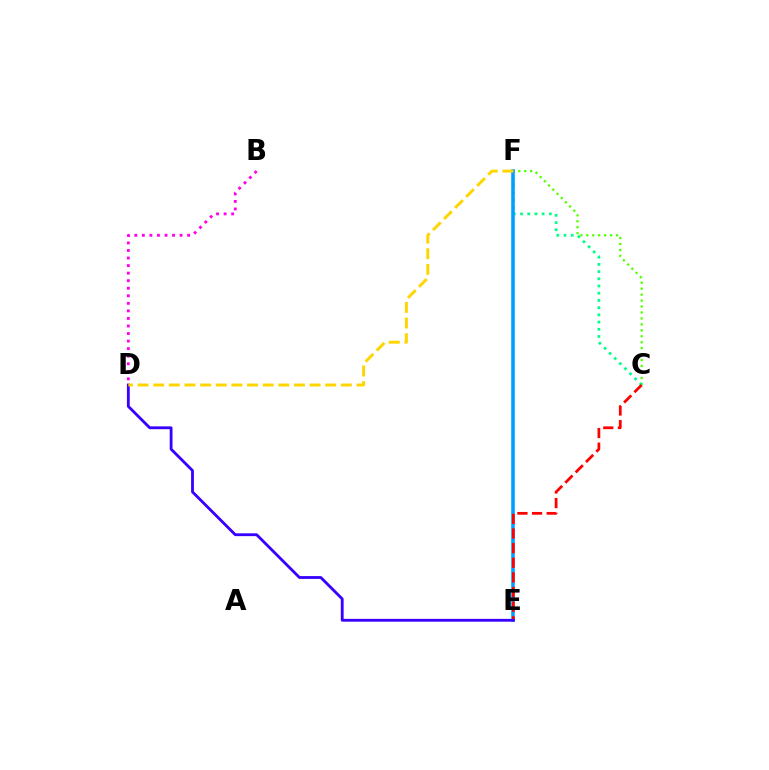{('C', 'F'): [{'color': '#4fff00', 'line_style': 'dotted', 'thickness': 1.62}, {'color': '#00ff86', 'line_style': 'dotted', 'thickness': 1.96}], ('E', 'F'): [{'color': '#009eff', 'line_style': 'solid', 'thickness': 2.57}], ('C', 'E'): [{'color': '#ff0000', 'line_style': 'dashed', 'thickness': 1.99}], ('B', 'D'): [{'color': '#ff00ed', 'line_style': 'dotted', 'thickness': 2.05}], ('D', 'E'): [{'color': '#3700ff', 'line_style': 'solid', 'thickness': 2.03}], ('D', 'F'): [{'color': '#ffd500', 'line_style': 'dashed', 'thickness': 2.12}]}